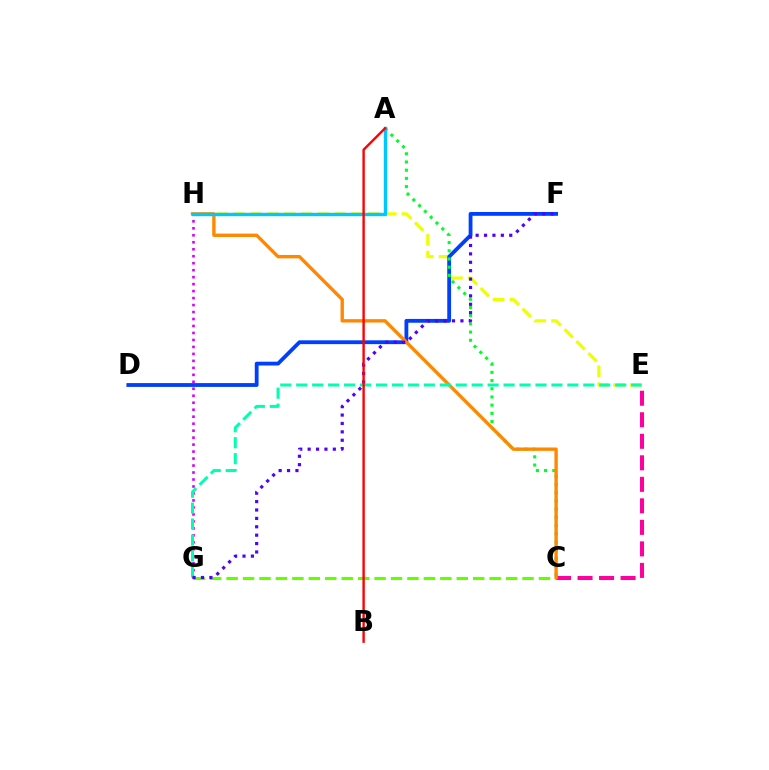{('E', 'H'): [{'color': '#eeff00', 'line_style': 'dashed', 'thickness': 2.29}], ('C', 'E'): [{'color': '#ff00a0', 'line_style': 'dashed', 'thickness': 2.92}], ('C', 'G'): [{'color': '#66ff00', 'line_style': 'dashed', 'thickness': 2.23}], ('D', 'F'): [{'color': '#003fff', 'line_style': 'solid', 'thickness': 2.74}], ('A', 'C'): [{'color': '#00ff27', 'line_style': 'dotted', 'thickness': 2.23}], ('C', 'H'): [{'color': '#ff8800', 'line_style': 'solid', 'thickness': 2.42}], ('G', 'H'): [{'color': '#d600ff', 'line_style': 'dotted', 'thickness': 1.9}], ('E', 'G'): [{'color': '#00ffaf', 'line_style': 'dashed', 'thickness': 2.17}], ('F', 'G'): [{'color': '#4f00ff', 'line_style': 'dotted', 'thickness': 2.28}], ('A', 'H'): [{'color': '#00c7ff', 'line_style': 'solid', 'thickness': 2.46}], ('A', 'B'): [{'color': '#ff0000', 'line_style': 'solid', 'thickness': 1.72}]}